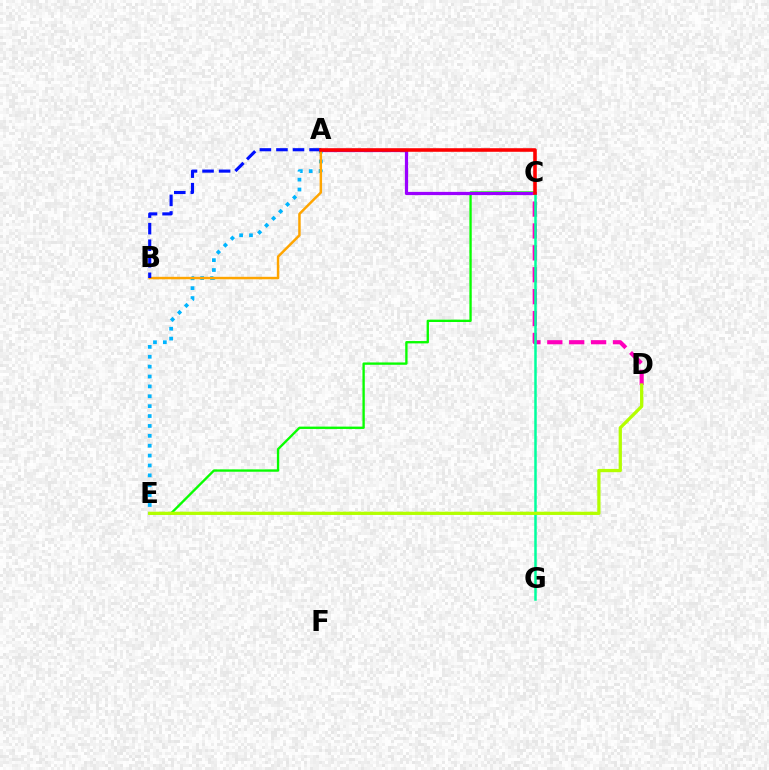{('C', 'E'): [{'color': '#08ff00', 'line_style': 'solid', 'thickness': 1.69}], ('A', 'C'): [{'color': '#9b00ff', 'line_style': 'solid', 'thickness': 2.32}, {'color': '#ff0000', 'line_style': 'solid', 'thickness': 2.57}], ('C', 'D'): [{'color': '#ff00bd', 'line_style': 'dashed', 'thickness': 2.97}], ('A', 'E'): [{'color': '#00b5ff', 'line_style': 'dotted', 'thickness': 2.69}], ('C', 'G'): [{'color': '#00ff9d', 'line_style': 'solid', 'thickness': 1.8}], ('A', 'B'): [{'color': '#ffa500', 'line_style': 'solid', 'thickness': 1.78}, {'color': '#0010ff', 'line_style': 'dashed', 'thickness': 2.25}], ('D', 'E'): [{'color': '#b3ff00', 'line_style': 'solid', 'thickness': 2.34}]}